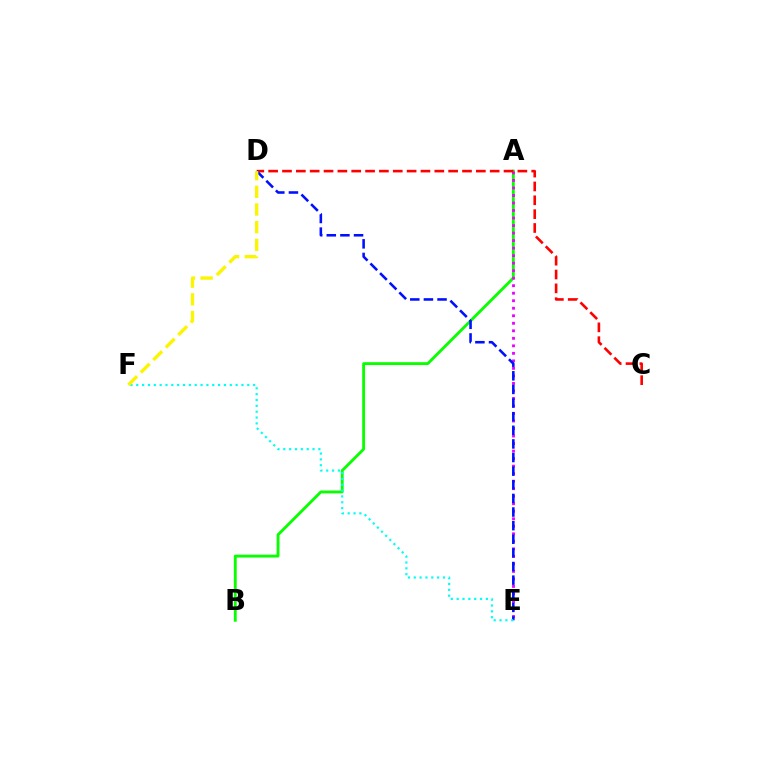{('A', 'B'): [{'color': '#08ff00', 'line_style': 'solid', 'thickness': 2.06}], ('A', 'E'): [{'color': '#ee00ff', 'line_style': 'dotted', 'thickness': 2.04}], ('C', 'D'): [{'color': '#ff0000', 'line_style': 'dashed', 'thickness': 1.88}], ('D', 'E'): [{'color': '#0010ff', 'line_style': 'dashed', 'thickness': 1.85}], ('E', 'F'): [{'color': '#00fff6', 'line_style': 'dotted', 'thickness': 1.59}], ('D', 'F'): [{'color': '#fcf500', 'line_style': 'dashed', 'thickness': 2.4}]}